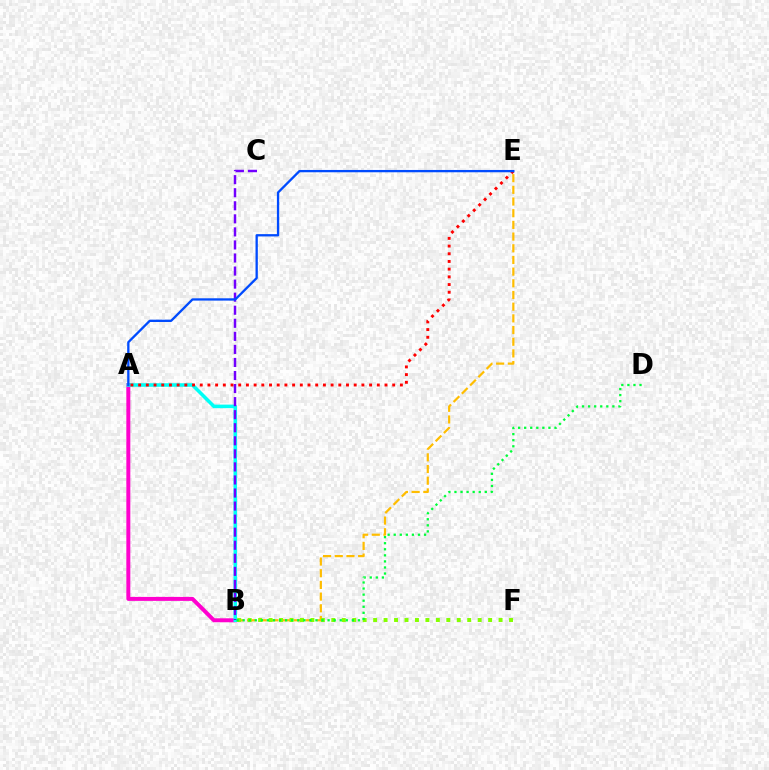{('B', 'E'): [{'color': '#ffbd00', 'line_style': 'dashed', 'thickness': 1.59}], ('A', 'B'): [{'color': '#ff00cf', 'line_style': 'solid', 'thickness': 2.86}, {'color': '#00fff6', 'line_style': 'solid', 'thickness': 2.56}], ('B', 'F'): [{'color': '#84ff00', 'line_style': 'dotted', 'thickness': 2.84}], ('B', 'D'): [{'color': '#00ff39', 'line_style': 'dotted', 'thickness': 1.65}], ('A', 'E'): [{'color': '#ff0000', 'line_style': 'dotted', 'thickness': 2.09}, {'color': '#004bff', 'line_style': 'solid', 'thickness': 1.66}], ('B', 'C'): [{'color': '#7200ff', 'line_style': 'dashed', 'thickness': 1.77}]}